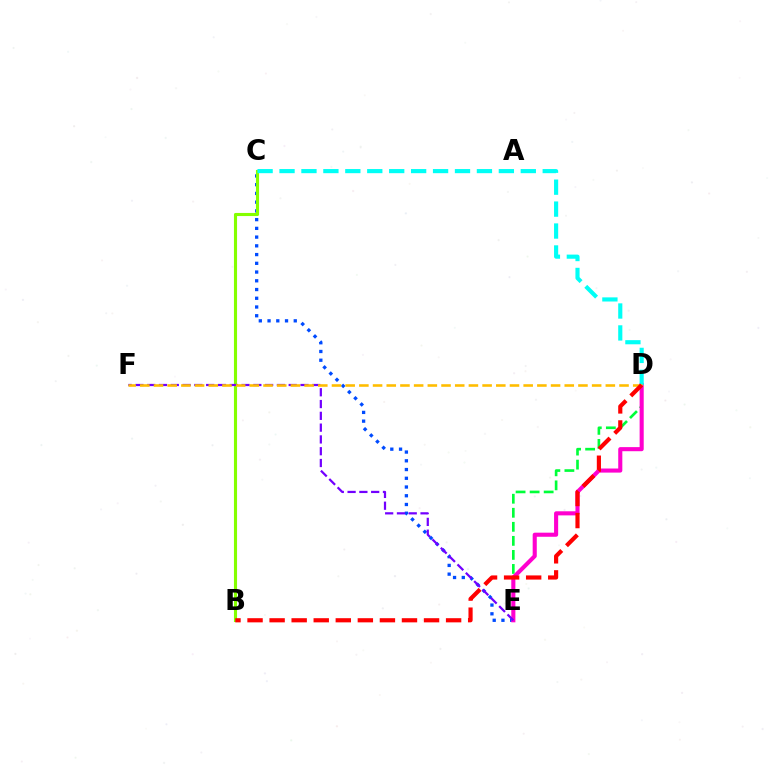{('D', 'E'): [{'color': '#00ff39', 'line_style': 'dashed', 'thickness': 1.91}, {'color': '#ff00cf', 'line_style': 'solid', 'thickness': 2.95}], ('C', 'E'): [{'color': '#004bff', 'line_style': 'dotted', 'thickness': 2.37}], ('B', 'C'): [{'color': '#84ff00', 'line_style': 'solid', 'thickness': 2.24}], ('C', 'D'): [{'color': '#00fff6', 'line_style': 'dashed', 'thickness': 2.98}], ('E', 'F'): [{'color': '#7200ff', 'line_style': 'dashed', 'thickness': 1.6}], ('D', 'F'): [{'color': '#ffbd00', 'line_style': 'dashed', 'thickness': 1.86}], ('B', 'D'): [{'color': '#ff0000', 'line_style': 'dashed', 'thickness': 3.0}]}